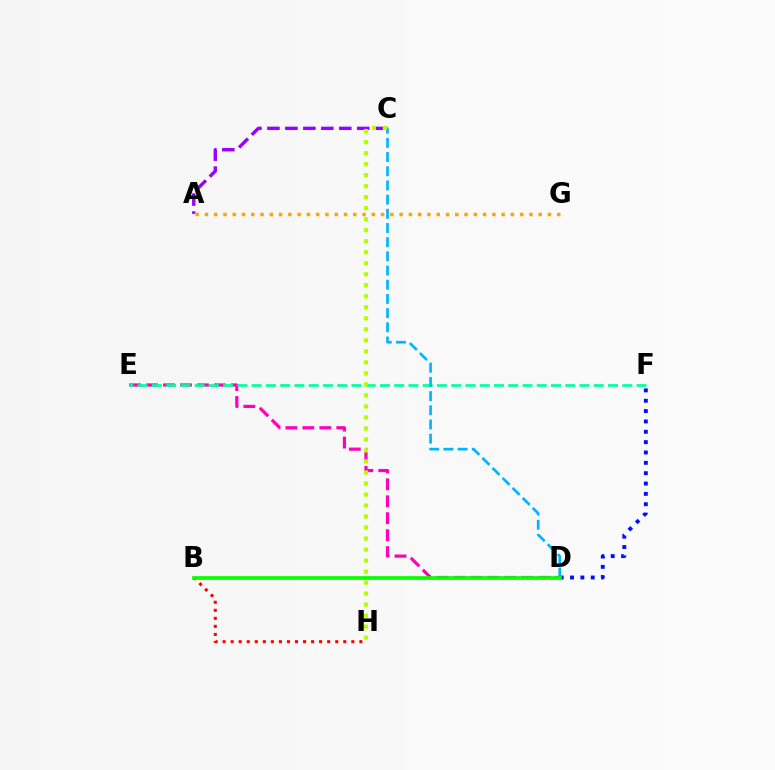{('A', 'C'): [{'color': '#9b00ff', 'line_style': 'dashed', 'thickness': 2.44}], ('D', 'F'): [{'color': '#0010ff', 'line_style': 'dotted', 'thickness': 2.81}], ('D', 'E'): [{'color': '#ff00bd', 'line_style': 'dashed', 'thickness': 2.3}], ('E', 'F'): [{'color': '#00ff9d', 'line_style': 'dashed', 'thickness': 1.94}], ('A', 'G'): [{'color': '#ffa500', 'line_style': 'dotted', 'thickness': 2.52}], ('C', 'D'): [{'color': '#00b5ff', 'line_style': 'dashed', 'thickness': 1.93}], ('C', 'H'): [{'color': '#b3ff00', 'line_style': 'dotted', 'thickness': 2.99}], ('B', 'H'): [{'color': '#ff0000', 'line_style': 'dotted', 'thickness': 2.19}], ('B', 'D'): [{'color': '#08ff00', 'line_style': 'solid', 'thickness': 2.66}]}